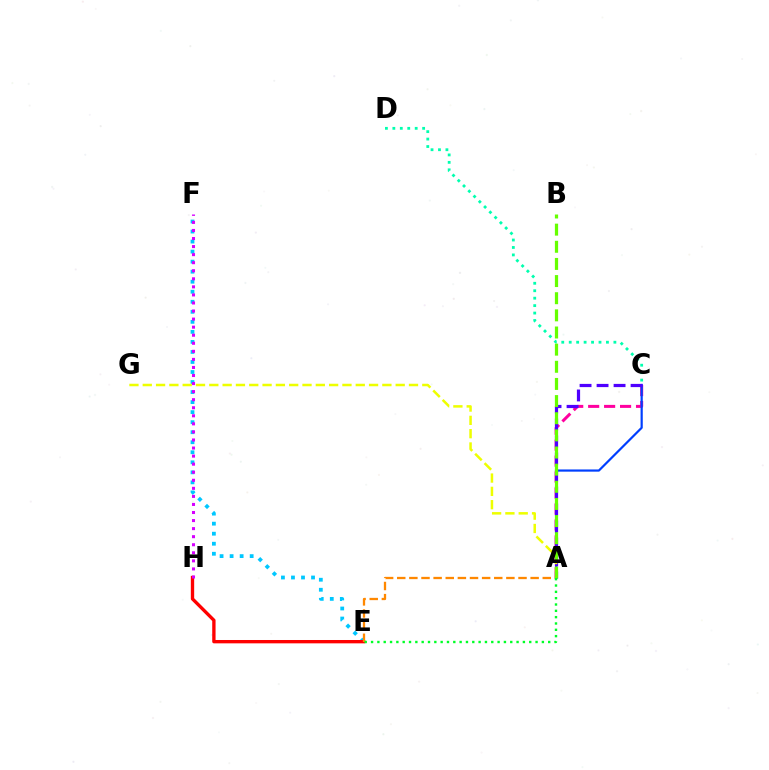{('C', 'D'): [{'color': '#00ffaf', 'line_style': 'dotted', 'thickness': 2.02}], ('A', 'C'): [{'color': '#ff00a0', 'line_style': 'dashed', 'thickness': 2.17}, {'color': '#003fff', 'line_style': 'solid', 'thickness': 1.58}, {'color': '#4f00ff', 'line_style': 'dashed', 'thickness': 2.31}], ('E', 'F'): [{'color': '#00c7ff', 'line_style': 'dotted', 'thickness': 2.73}], ('E', 'H'): [{'color': '#ff0000', 'line_style': 'solid', 'thickness': 2.41}], ('A', 'E'): [{'color': '#ff8800', 'line_style': 'dashed', 'thickness': 1.65}, {'color': '#00ff27', 'line_style': 'dotted', 'thickness': 1.72}], ('A', 'G'): [{'color': '#eeff00', 'line_style': 'dashed', 'thickness': 1.81}], ('F', 'H'): [{'color': '#d600ff', 'line_style': 'dotted', 'thickness': 2.19}], ('A', 'B'): [{'color': '#66ff00', 'line_style': 'dashed', 'thickness': 2.33}]}